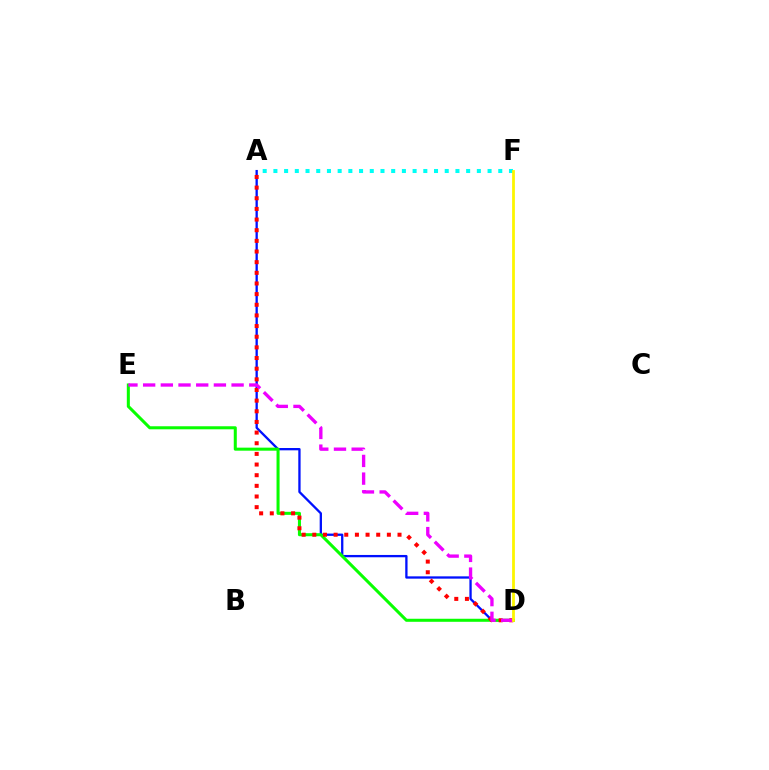{('A', 'D'): [{'color': '#0010ff', 'line_style': 'solid', 'thickness': 1.66}, {'color': '#ff0000', 'line_style': 'dotted', 'thickness': 2.89}], ('D', 'E'): [{'color': '#08ff00', 'line_style': 'solid', 'thickness': 2.19}, {'color': '#ee00ff', 'line_style': 'dashed', 'thickness': 2.4}], ('A', 'F'): [{'color': '#00fff6', 'line_style': 'dotted', 'thickness': 2.91}], ('D', 'F'): [{'color': '#fcf500', 'line_style': 'solid', 'thickness': 2.01}]}